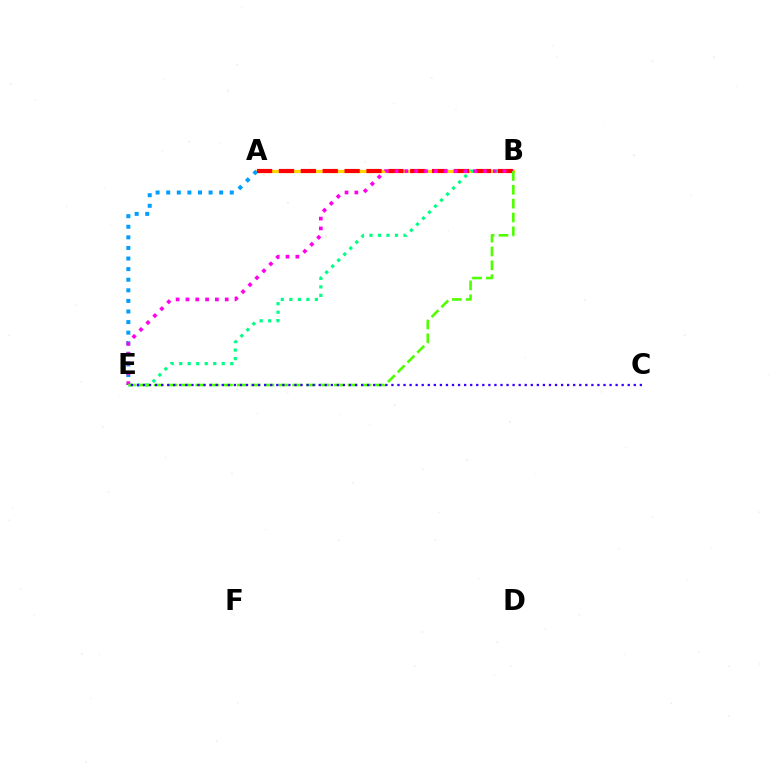{('A', 'B'): [{'color': '#ffd500', 'line_style': 'solid', 'thickness': 2.31}, {'color': '#ff0000', 'line_style': 'dashed', 'thickness': 2.97}], ('A', 'E'): [{'color': '#009eff', 'line_style': 'dotted', 'thickness': 2.88}], ('B', 'E'): [{'color': '#00ff86', 'line_style': 'dotted', 'thickness': 2.31}, {'color': '#ff00ed', 'line_style': 'dotted', 'thickness': 2.67}, {'color': '#4fff00', 'line_style': 'dashed', 'thickness': 1.88}], ('C', 'E'): [{'color': '#3700ff', 'line_style': 'dotted', 'thickness': 1.65}]}